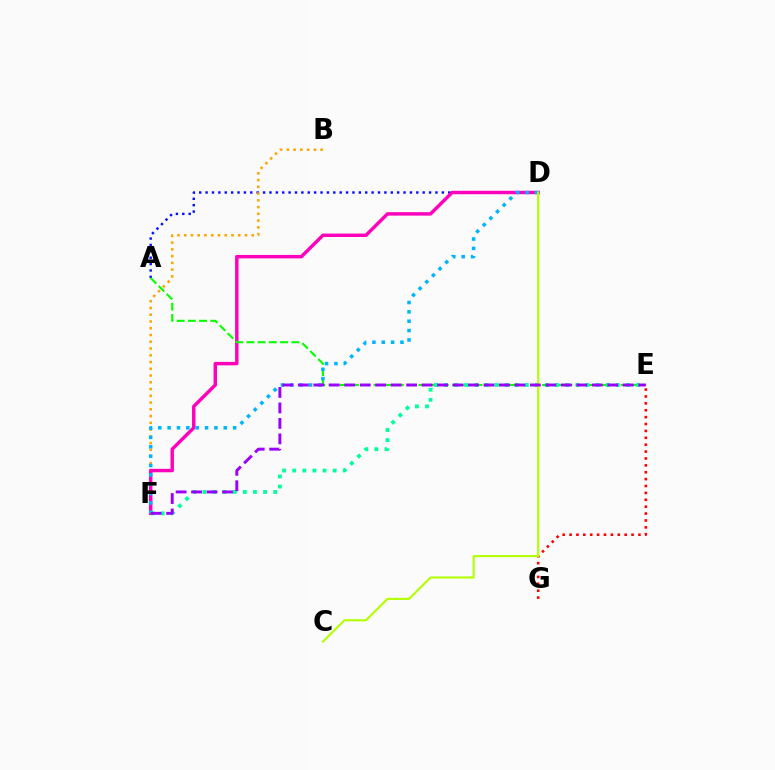{('A', 'D'): [{'color': '#0010ff', 'line_style': 'dotted', 'thickness': 1.73}], ('B', 'F'): [{'color': '#ffa500', 'line_style': 'dotted', 'thickness': 1.84}], ('E', 'G'): [{'color': '#ff0000', 'line_style': 'dotted', 'thickness': 1.87}], ('D', 'F'): [{'color': '#ff00bd', 'line_style': 'solid', 'thickness': 2.47}, {'color': '#00b5ff', 'line_style': 'dotted', 'thickness': 2.54}], ('A', 'E'): [{'color': '#08ff00', 'line_style': 'dashed', 'thickness': 1.53}], ('E', 'F'): [{'color': '#00ff9d', 'line_style': 'dotted', 'thickness': 2.75}, {'color': '#9b00ff', 'line_style': 'dashed', 'thickness': 2.1}], ('C', 'D'): [{'color': '#b3ff00', 'line_style': 'solid', 'thickness': 1.52}]}